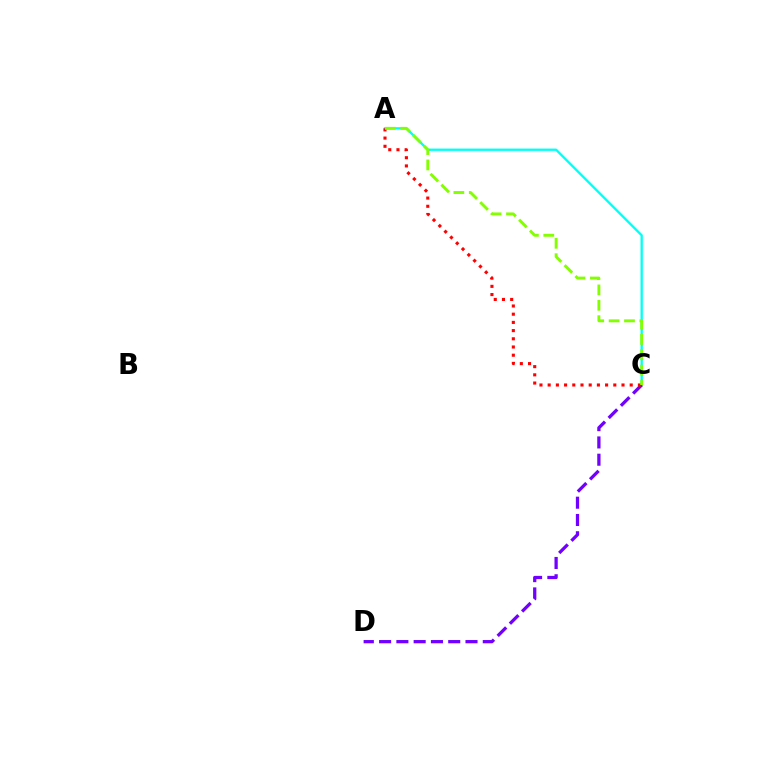{('A', 'C'): [{'color': '#00fff6', 'line_style': 'solid', 'thickness': 1.67}, {'color': '#ff0000', 'line_style': 'dotted', 'thickness': 2.23}, {'color': '#84ff00', 'line_style': 'dashed', 'thickness': 2.09}], ('C', 'D'): [{'color': '#7200ff', 'line_style': 'dashed', 'thickness': 2.35}]}